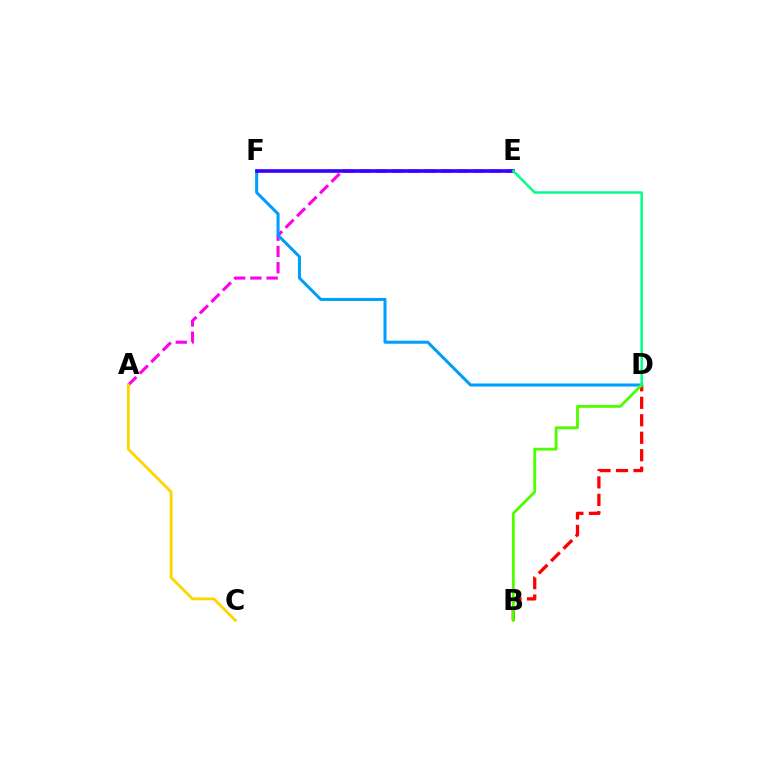{('A', 'E'): [{'color': '#ff00ed', 'line_style': 'dashed', 'thickness': 2.21}], ('B', 'D'): [{'color': '#ff0000', 'line_style': 'dashed', 'thickness': 2.37}, {'color': '#4fff00', 'line_style': 'solid', 'thickness': 2.05}], ('A', 'C'): [{'color': '#ffd500', 'line_style': 'solid', 'thickness': 2.04}], ('D', 'F'): [{'color': '#009eff', 'line_style': 'solid', 'thickness': 2.19}], ('E', 'F'): [{'color': '#3700ff', 'line_style': 'solid', 'thickness': 2.61}], ('D', 'E'): [{'color': '#00ff86', 'line_style': 'solid', 'thickness': 1.8}]}